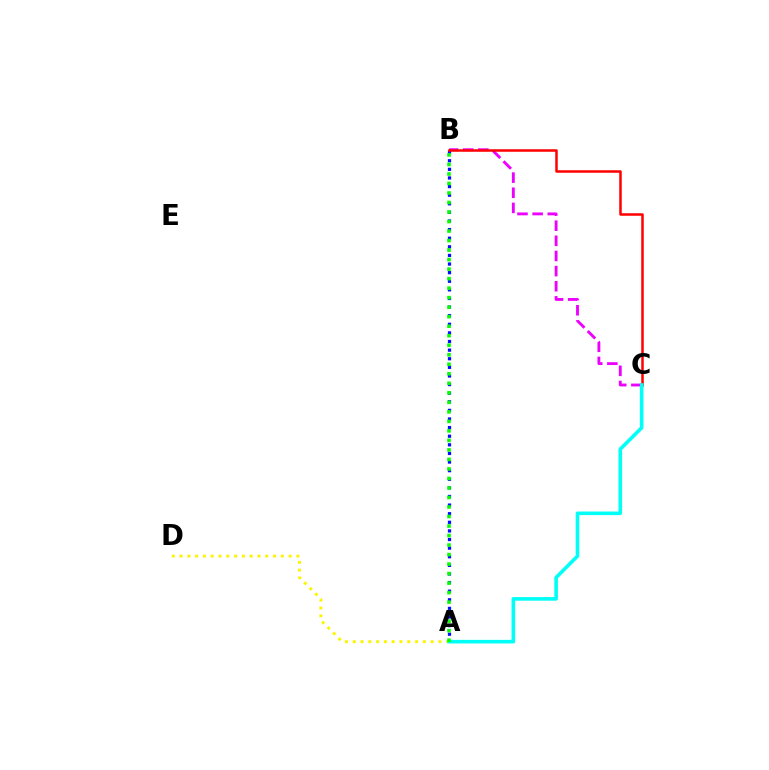{('A', 'B'): [{'color': '#0010ff', 'line_style': 'dotted', 'thickness': 2.34}, {'color': '#08ff00', 'line_style': 'dotted', 'thickness': 2.59}], ('B', 'C'): [{'color': '#ee00ff', 'line_style': 'dashed', 'thickness': 2.06}, {'color': '#ff0000', 'line_style': 'solid', 'thickness': 1.81}], ('A', 'D'): [{'color': '#fcf500', 'line_style': 'dotted', 'thickness': 2.12}], ('A', 'C'): [{'color': '#00fff6', 'line_style': 'solid', 'thickness': 2.59}]}